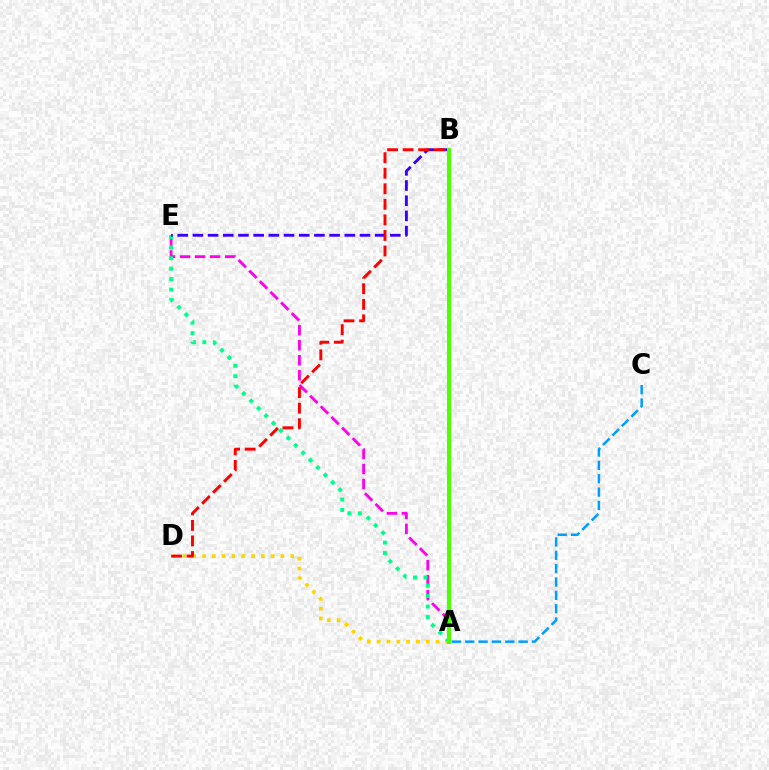{('A', 'D'): [{'color': '#ffd500', 'line_style': 'dotted', 'thickness': 2.66}], ('A', 'E'): [{'color': '#ff00ed', 'line_style': 'dashed', 'thickness': 2.04}, {'color': '#00ff86', 'line_style': 'dotted', 'thickness': 2.85}], ('B', 'E'): [{'color': '#3700ff', 'line_style': 'dashed', 'thickness': 2.06}], ('B', 'D'): [{'color': '#ff0000', 'line_style': 'dashed', 'thickness': 2.11}], ('A', 'B'): [{'color': '#4fff00', 'line_style': 'solid', 'thickness': 2.91}], ('A', 'C'): [{'color': '#009eff', 'line_style': 'dashed', 'thickness': 1.81}]}